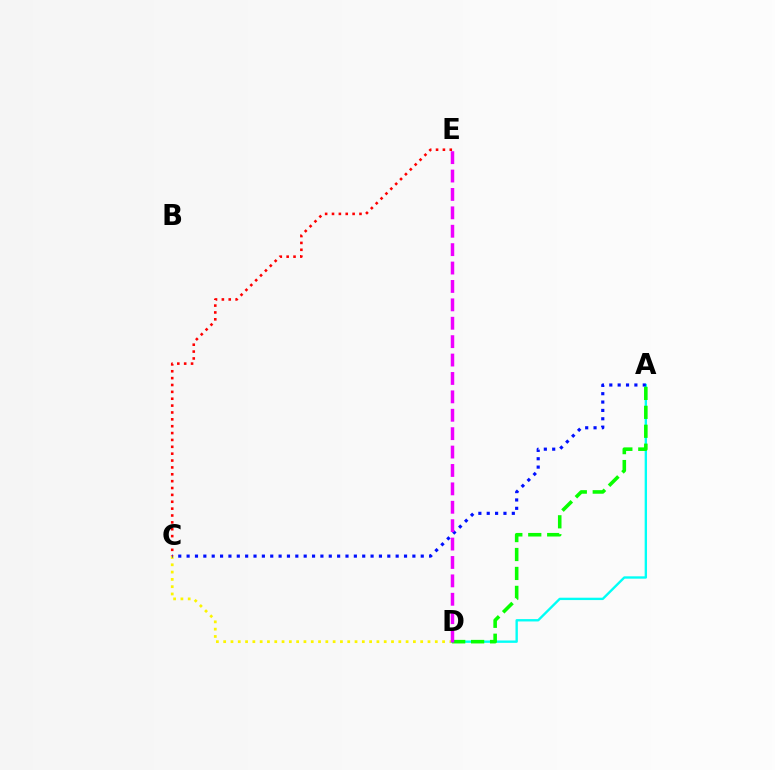{('C', 'D'): [{'color': '#fcf500', 'line_style': 'dotted', 'thickness': 1.98}], ('A', 'D'): [{'color': '#00fff6', 'line_style': 'solid', 'thickness': 1.7}, {'color': '#08ff00', 'line_style': 'dashed', 'thickness': 2.57}], ('A', 'C'): [{'color': '#0010ff', 'line_style': 'dotted', 'thickness': 2.27}], ('C', 'E'): [{'color': '#ff0000', 'line_style': 'dotted', 'thickness': 1.87}], ('D', 'E'): [{'color': '#ee00ff', 'line_style': 'dashed', 'thickness': 2.5}]}